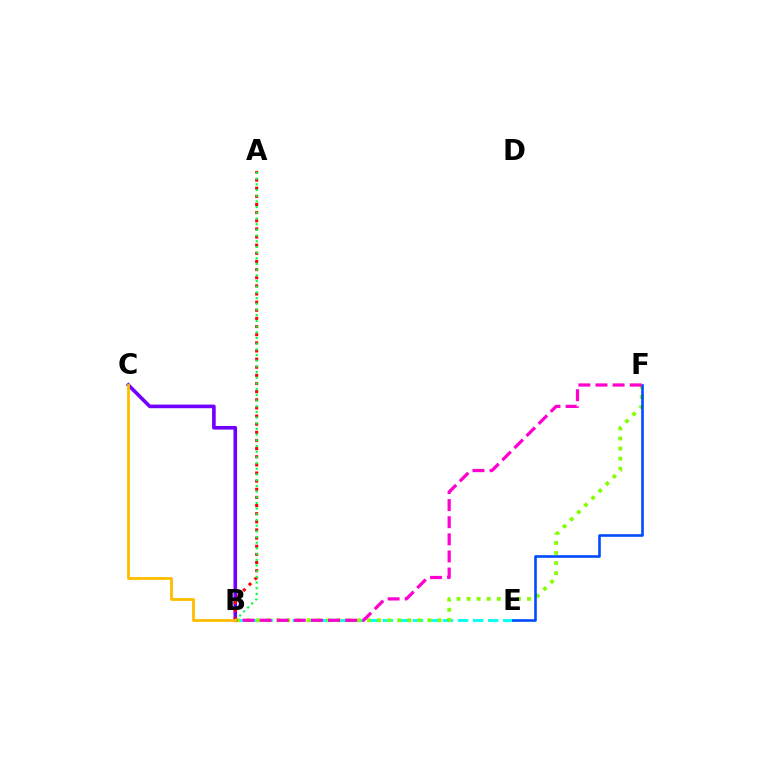{('B', 'C'): [{'color': '#7200ff', 'line_style': 'solid', 'thickness': 2.61}, {'color': '#ffbd00', 'line_style': 'solid', 'thickness': 2.03}], ('A', 'B'): [{'color': '#ff0000', 'line_style': 'dotted', 'thickness': 2.21}, {'color': '#00ff39', 'line_style': 'dotted', 'thickness': 1.55}], ('B', 'E'): [{'color': '#00fff6', 'line_style': 'dashed', 'thickness': 2.04}], ('B', 'F'): [{'color': '#84ff00', 'line_style': 'dotted', 'thickness': 2.74}, {'color': '#ff00cf', 'line_style': 'dashed', 'thickness': 2.32}], ('E', 'F'): [{'color': '#004bff', 'line_style': 'solid', 'thickness': 1.89}]}